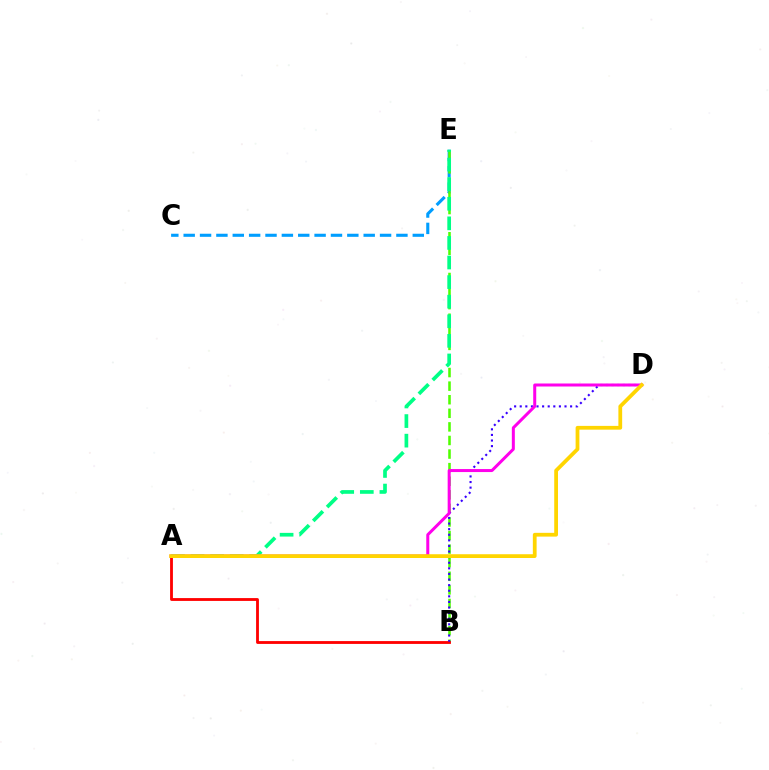{('C', 'E'): [{'color': '#009eff', 'line_style': 'dashed', 'thickness': 2.22}], ('B', 'E'): [{'color': '#4fff00', 'line_style': 'dashed', 'thickness': 1.85}], ('A', 'B'): [{'color': '#ff0000', 'line_style': 'solid', 'thickness': 2.03}], ('B', 'D'): [{'color': '#3700ff', 'line_style': 'dotted', 'thickness': 1.52}], ('A', 'E'): [{'color': '#00ff86', 'line_style': 'dashed', 'thickness': 2.66}], ('A', 'D'): [{'color': '#ff00ed', 'line_style': 'solid', 'thickness': 2.16}, {'color': '#ffd500', 'line_style': 'solid', 'thickness': 2.71}]}